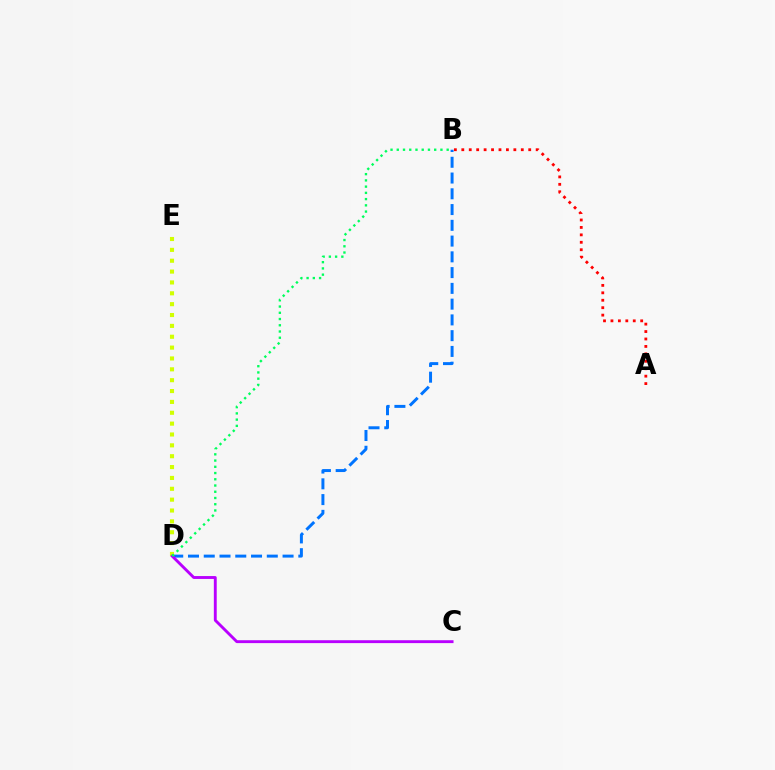{('D', 'E'): [{'color': '#d1ff00', 'line_style': 'dotted', 'thickness': 2.95}], ('B', 'D'): [{'color': '#0074ff', 'line_style': 'dashed', 'thickness': 2.14}, {'color': '#00ff5c', 'line_style': 'dotted', 'thickness': 1.69}], ('A', 'B'): [{'color': '#ff0000', 'line_style': 'dotted', 'thickness': 2.02}], ('C', 'D'): [{'color': '#b900ff', 'line_style': 'solid', 'thickness': 2.07}]}